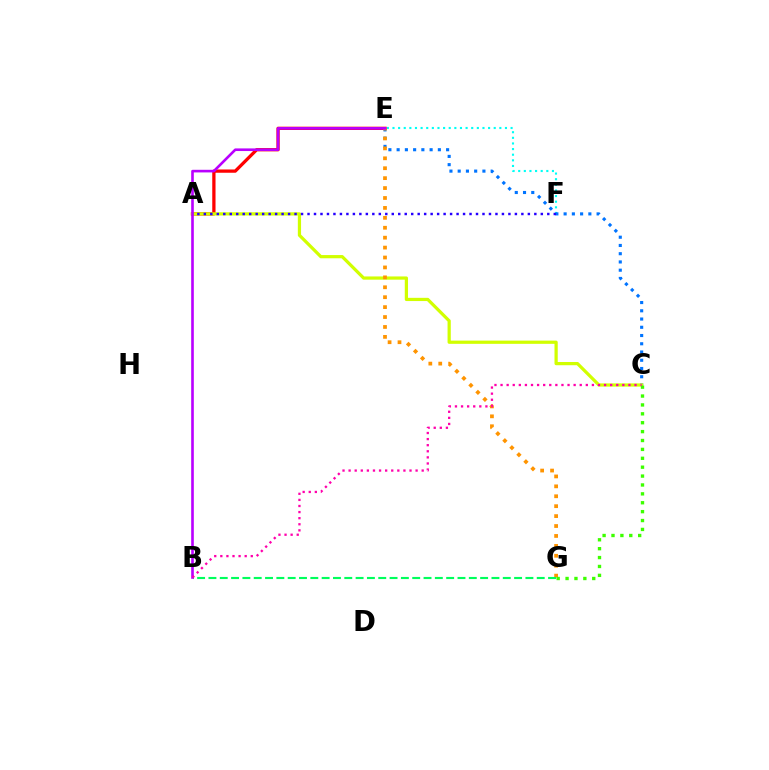{('E', 'F'): [{'color': '#00fff6', 'line_style': 'dotted', 'thickness': 1.53}], ('C', 'E'): [{'color': '#0074ff', 'line_style': 'dotted', 'thickness': 2.24}], ('A', 'E'): [{'color': '#ff0000', 'line_style': 'solid', 'thickness': 2.35}], ('A', 'C'): [{'color': '#d1ff00', 'line_style': 'solid', 'thickness': 2.32}], ('E', 'G'): [{'color': '#ff9400', 'line_style': 'dotted', 'thickness': 2.7}], ('C', 'G'): [{'color': '#3dff00', 'line_style': 'dotted', 'thickness': 2.42}], ('B', 'G'): [{'color': '#00ff5c', 'line_style': 'dashed', 'thickness': 1.54}], ('B', 'E'): [{'color': '#b900ff', 'line_style': 'solid', 'thickness': 1.89}], ('B', 'C'): [{'color': '#ff00ac', 'line_style': 'dotted', 'thickness': 1.65}], ('A', 'F'): [{'color': '#2500ff', 'line_style': 'dotted', 'thickness': 1.76}]}